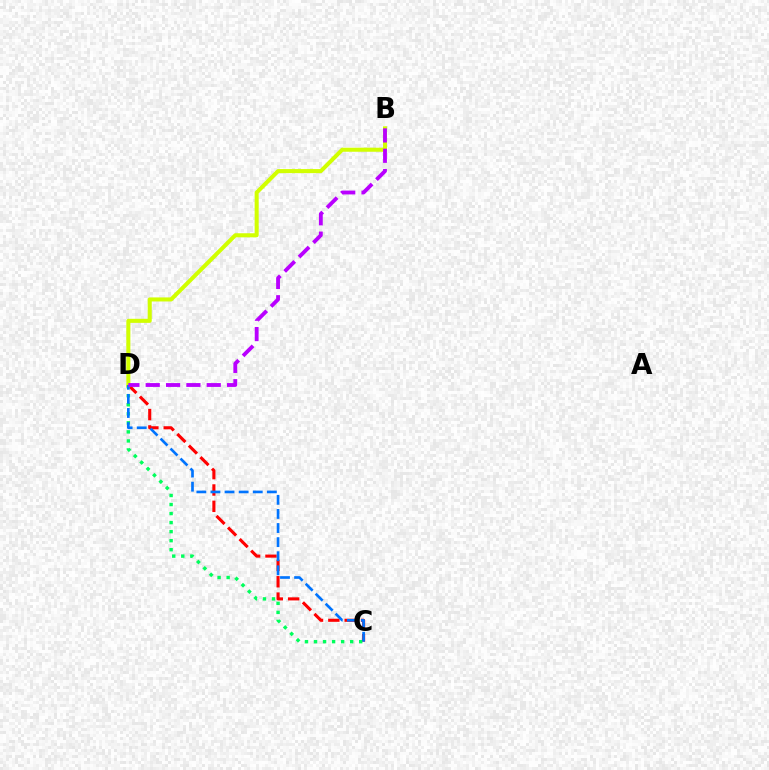{('C', 'D'): [{'color': '#ff0000', 'line_style': 'dashed', 'thickness': 2.22}, {'color': '#00ff5c', 'line_style': 'dotted', 'thickness': 2.46}, {'color': '#0074ff', 'line_style': 'dashed', 'thickness': 1.92}], ('B', 'D'): [{'color': '#d1ff00', 'line_style': 'solid', 'thickness': 2.91}, {'color': '#b900ff', 'line_style': 'dashed', 'thickness': 2.76}]}